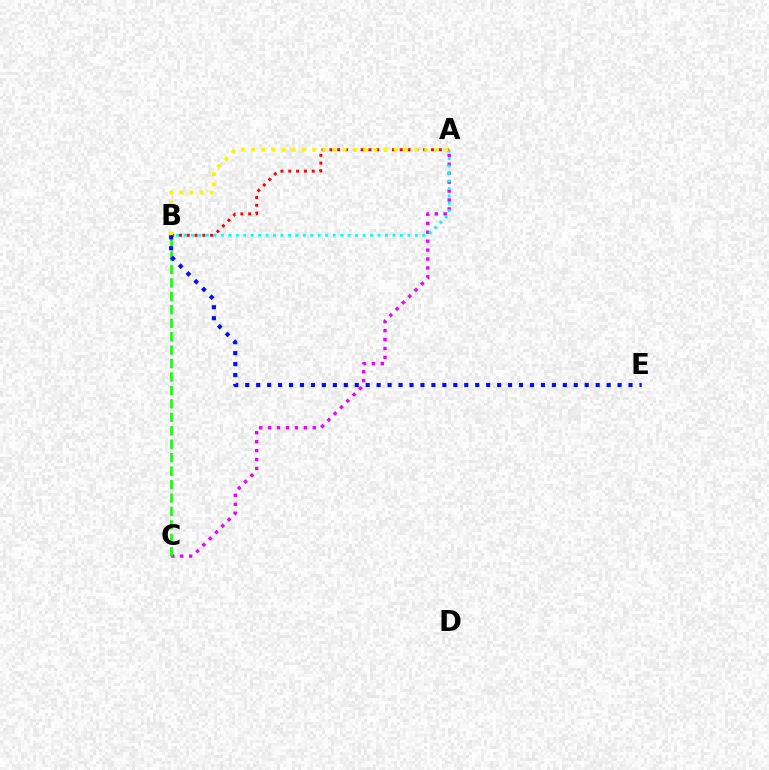{('A', 'C'): [{'color': '#ee00ff', 'line_style': 'dotted', 'thickness': 2.43}], ('A', 'B'): [{'color': '#00fff6', 'line_style': 'dotted', 'thickness': 2.03}, {'color': '#ff0000', 'line_style': 'dotted', 'thickness': 2.12}, {'color': '#fcf500', 'line_style': 'dotted', 'thickness': 2.77}], ('B', 'C'): [{'color': '#08ff00', 'line_style': 'dashed', 'thickness': 1.83}], ('B', 'E'): [{'color': '#0010ff', 'line_style': 'dotted', 'thickness': 2.98}]}